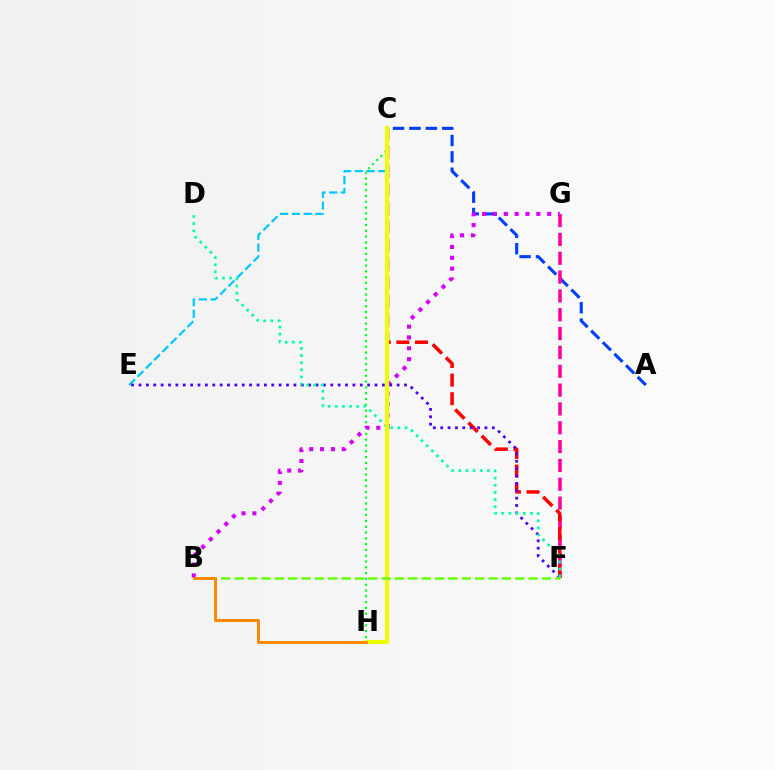{('C', 'E'): [{'color': '#00c7ff', 'line_style': 'dashed', 'thickness': 1.6}], ('A', 'C'): [{'color': '#003fff', 'line_style': 'dashed', 'thickness': 2.23}], ('C', 'H'): [{'color': '#00ff27', 'line_style': 'dotted', 'thickness': 1.58}, {'color': '#eeff00', 'line_style': 'solid', 'thickness': 2.98}], ('F', 'G'): [{'color': '#ff00a0', 'line_style': 'dashed', 'thickness': 2.56}], ('B', 'G'): [{'color': '#d600ff', 'line_style': 'dotted', 'thickness': 2.95}], ('C', 'F'): [{'color': '#ff0000', 'line_style': 'dashed', 'thickness': 2.53}], ('E', 'F'): [{'color': '#4f00ff', 'line_style': 'dotted', 'thickness': 2.0}], ('D', 'F'): [{'color': '#00ffaf', 'line_style': 'dotted', 'thickness': 1.94}], ('B', 'F'): [{'color': '#66ff00', 'line_style': 'dashed', 'thickness': 1.81}], ('B', 'H'): [{'color': '#ff8800', 'line_style': 'solid', 'thickness': 2.13}]}